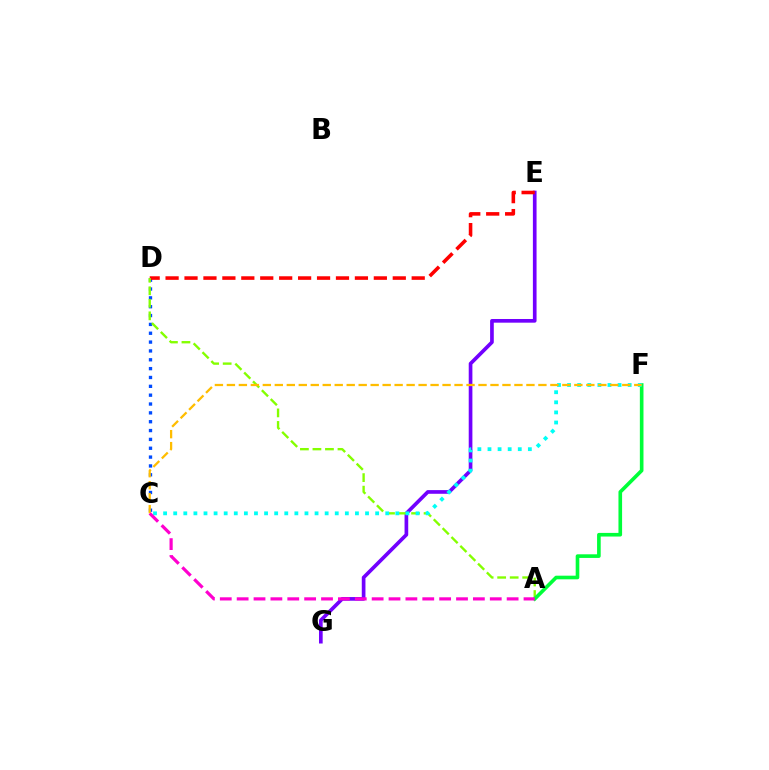{('C', 'D'): [{'color': '#004bff', 'line_style': 'dotted', 'thickness': 2.4}], ('E', 'G'): [{'color': '#7200ff', 'line_style': 'solid', 'thickness': 2.64}], ('D', 'E'): [{'color': '#ff0000', 'line_style': 'dashed', 'thickness': 2.57}], ('A', 'D'): [{'color': '#84ff00', 'line_style': 'dashed', 'thickness': 1.7}], ('A', 'F'): [{'color': '#00ff39', 'line_style': 'solid', 'thickness': 2.61}], ('C', 'F'): [{'color': '#00fff6', 'line_style': 'dotted', 'thickness': 2.74}, {'color': '#ffbd00', 'line_style': 'dashed', 'thickness': 1.63}], ('A', 'C'): [{'color': '#ff00cf', 'line_style': 'dashed', 'thickness': 2.29}]}